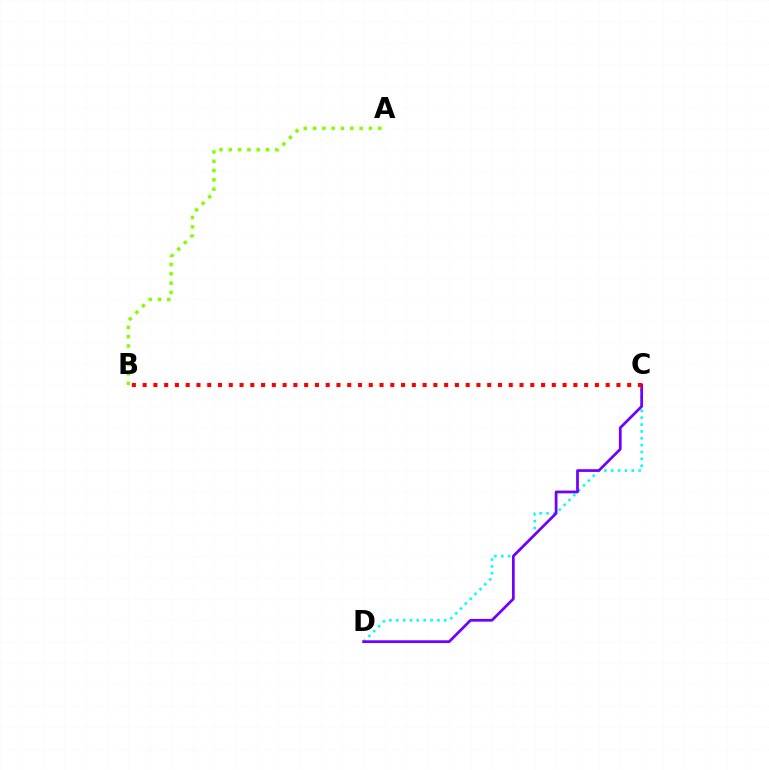{('C', 'D'): [{'color': '#00fff6', 'line_style': 'dotted', 'thickness': 1.86}, {'color': '#7200ff', 'line_style': 'solid', 'thickness': 1.97}], ('B', 'C'): [{'color': '#ff0000', 'line_style': 'dotted', 'thickness': 2.93}], ('A', 'B'): [{'color': '#84ff00', 'line_style': 'dotted', 'thickness': 2.53}]}